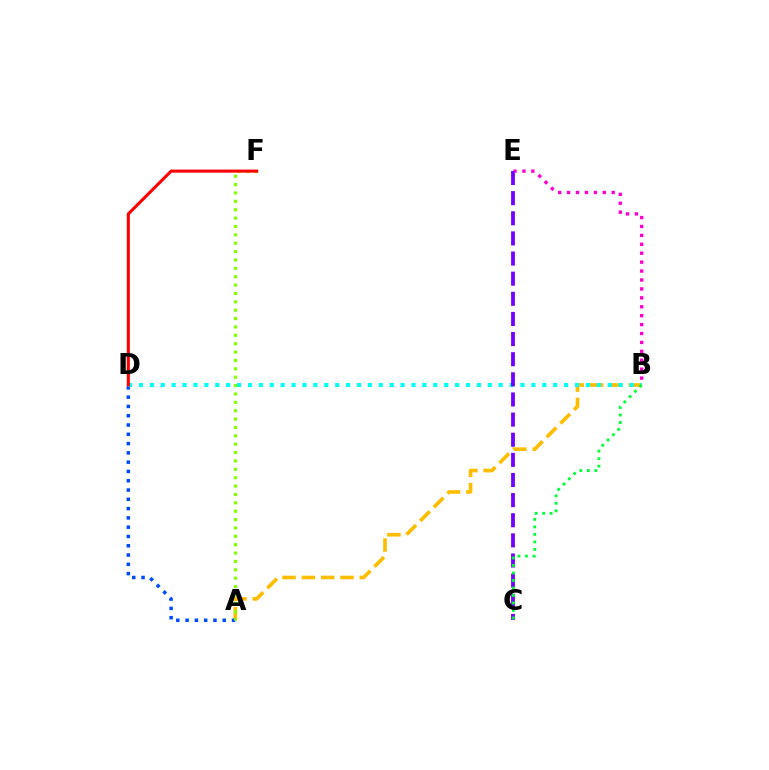{('A', 'B'): [{'color': '#ffbd00', 'line_style': 'dashed', 'thickness': 2.62}], ('A', 'D'): [{'color': '#004bff', 'line_style': 'dotted', 'thickness': 2.52}], ('A', 'F'): [{'color': '#84ff00', 'line_style': 'dotted', 'thickness': 2.28}], ('B', 'E'): [{'color': '#ff00cf', 'line_style': 'dotted', 'thickness': 2.42}], ('B', 'D'): [{'color': '#00fff6', 'line_style': 'dotted', 'thickness': 2.96}], ('D', 'F'): [{'color': '#ff0000', 'line_style': 'solid', 'thickness': 2.21}], ('C', 'E'): [{'color': '#7200ff', 'line_style': 'dashed', 'thickness': 2.73}], ('B', 'C'): [{'color': '#00ff39', 'line_style': 'dotted', 'thickness': 2.04}]}